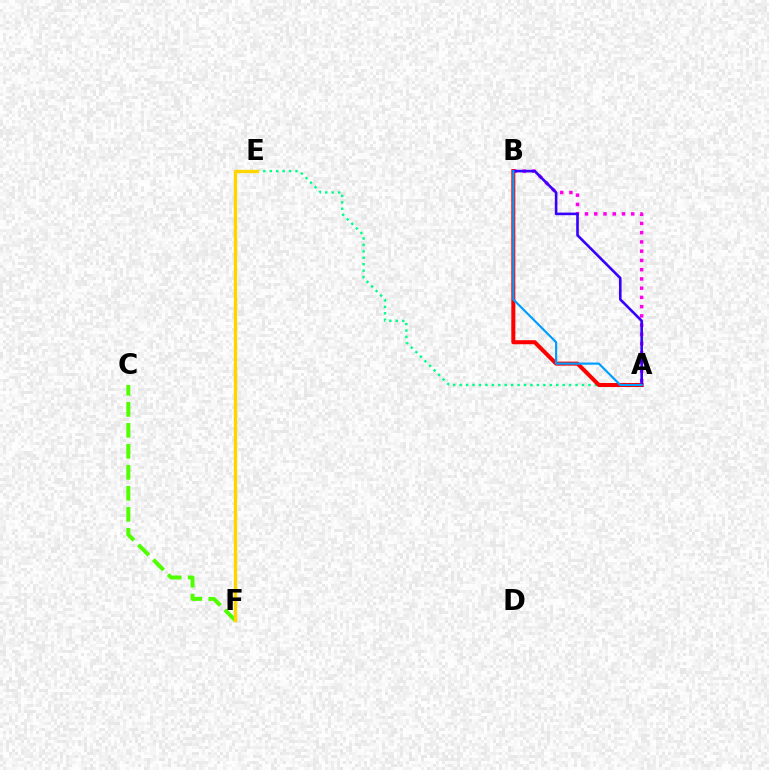{('A', 'E'): [{'color': '#00ff86', 'line_style': 'dotted', 'thickness': 1.75}], ('A', 'B'): [{'color': '#ff00ed', 'line_style': 'dotted', 'thickness': 2.51}, {'color': '#ff0000', 'line_style': 'solid', 'thickness': 2.9}, {'color': '#3700ff', 'line_style': 'solid', 'thickness': 1.88}, {'color': '#009eff', 'line_style': 'solid', 'thickness': 1.56}], ('C', 'F'): [{'color': '#4fff00', 'line_style': 'dashed', 'thickness': 2.85}], ('E', 'F'): [{'color': '#ffd500', 'line_style': 'solid', 'thickness': 2.44}]}